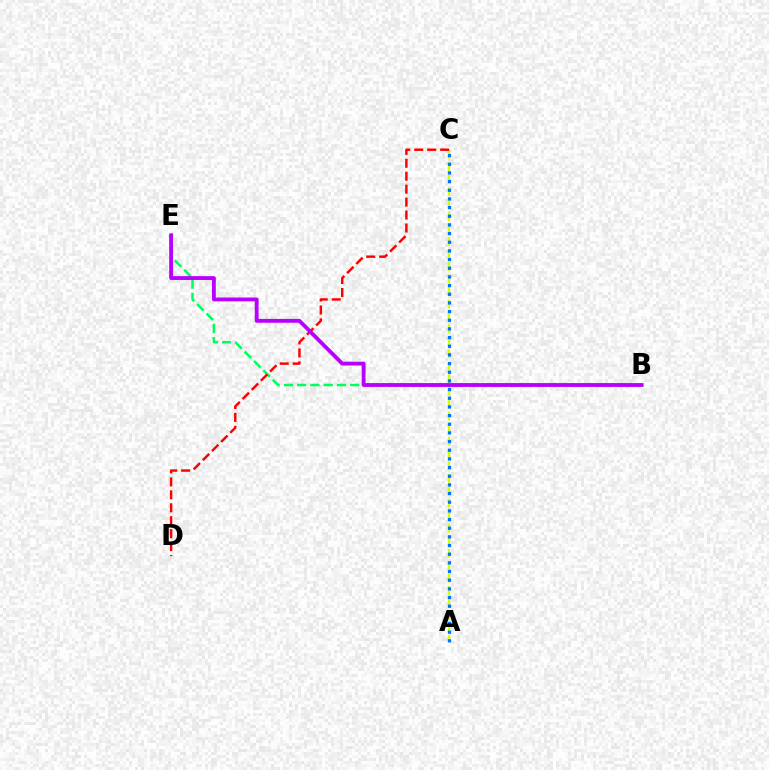{('A', 'C'): [{'color': '#d1ff00', 'line_style': 'dashed', 'thickness': 1.69}, {'color': '#0074ff', 'line_style': 'dotted', 'thickness': 2.35}], ('B', 'E'): [{'color': '#00ff5c', 'line_style': 'dashed', 'thickness': 1.8}, {'color': '#b900ff', 'line_style': 'solid', 'thickness': 2.76}], ('C', 'D'): [{'color': '#ff0000', 'line_style': 'dashed', 'thickness': 1.76}]}